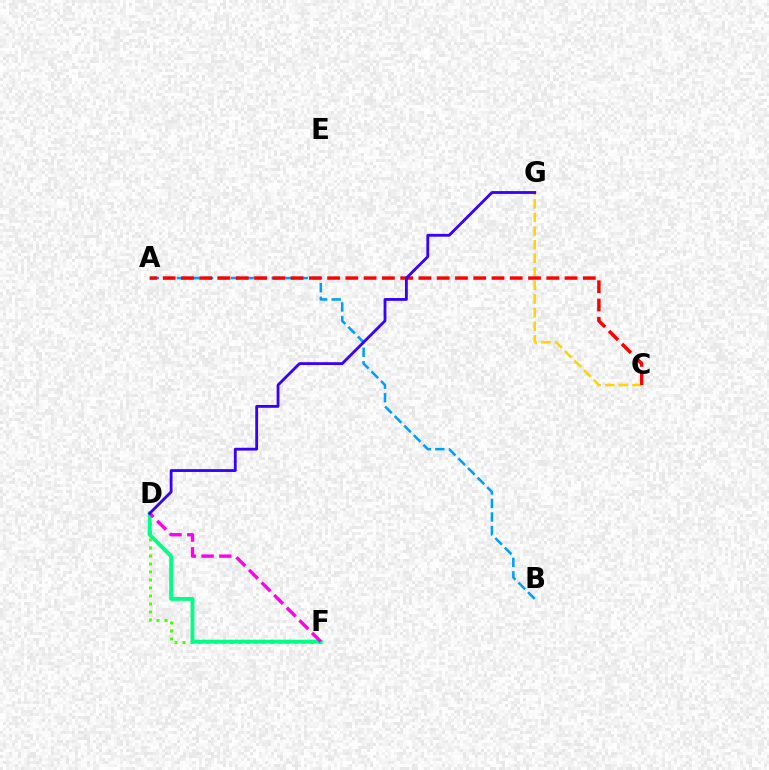{('D', 'F'): [{'color': '#4fff00', 'line_style': 'dotted', 'thickness': 2.17}, {'color': '#00ff86', 'line_style': 'solid', 'thickness': 2.8}, {'color': '#ff00ed', 'line_style': 'dashed', 'thickness': 2.42}], ('A', 'B'): [{'color': '#009eff', 'line_style': 'dashed', 'thickness': 1.84}], ('C', 'G'): [{'color': '#ffd500', 'line_style': 'dashed', 'thickness': 1.85}], ('A', 'C'): [{'color': '#ff0000', 'line_style': 'dashed', 'thickness': 2.48}], ('D', 'G'): [{'color': '#3700ff', 'line_style': 'solid', 'thickness': 2.03}]}